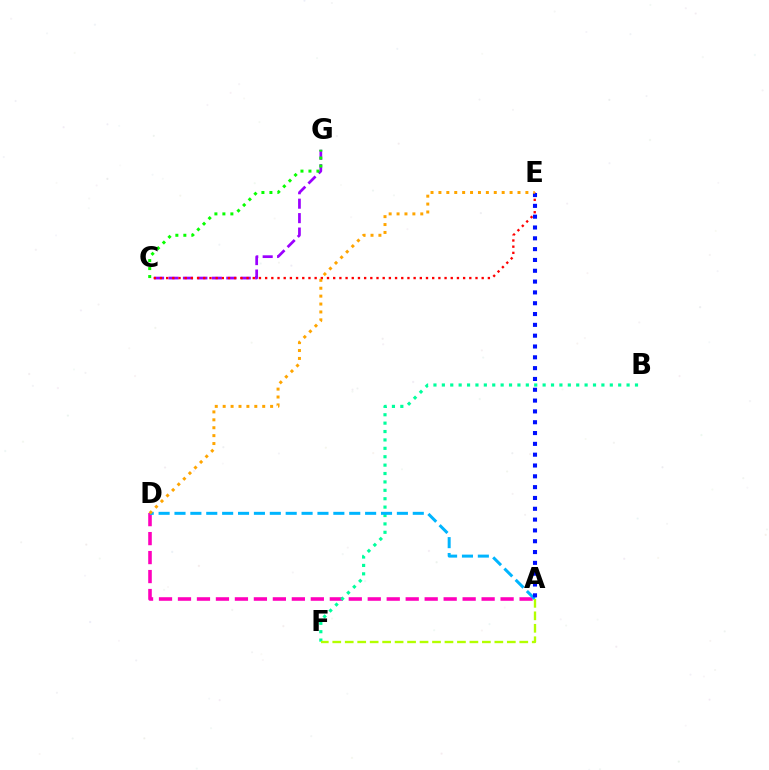{('A', 'D'): [{'color': '#ff00bd', 'line_style': 'dashed', 'thickness': 2.58}, {'color': '#00b5ff', 'line_style': 'dashed', 'thickness': 2.16}], ('B', 'F'): [{'color': '#00ff9d', 'line_style': 'dotted', 'thickness': 2.28}], ('C', 'G'): [{'color': '#9b00ff', 'line_style': 'dashed', 'thickness': 1.96}, {'color': '#08ff00', 'line_style': 'dotted', 'thickness': 2.17}], ('A', 'F'): [{'color': '#b3ff00', 'line_style': 'dashed', 'thickness': 1.69}], ('C', 'E'): [{'color': '#ff0000', 'line_style': 'dotted', 'thickness': 1.68}], ('A', 'E'): [{'color': '#0010ff', 'line_style': 'dotted', 'thickness': 2.94}], ('D', 'E'): [{'color': '#ffa500', 'line_style': 'dotted', 'thickness': 2.15}]}